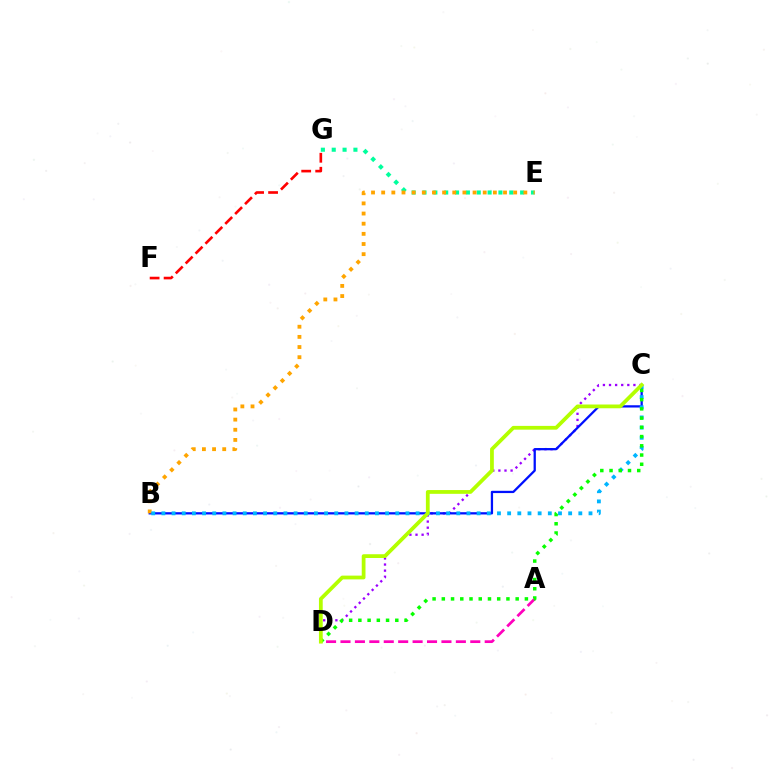{('C', 'D'): [{'color': '#9b00ff', 'line_style': 'dotted', 'thickness': 1.66}, {'color': '#08ff00', 'line_style': 'dotted', 'thickness': 2.51}, {'color': '#b3ff00', 'line_style': 'solid', 'thickness': 2.71}], ('B', 'C'): [{'color': '#0010ff', 'line_style': 'solid', 'thickness': 1.63}, {'color': '#00b5ff', 'line_style': 'dotted', 'thickness': 2.76}], ('E', 'G'): [{'color': '#00ff9d', 'line_style': 'dotted', 'thickness': 2.95}], ('A', 'D'): [{'color': '#ff00bd', 'line_style': 'dashed', 'thickness': 1.96}], ('B', 'E'): [{'color': '#ffa500', 'line_style': 'dotted', 'thickness': 2.76}], ('F', 'G'): [{'color': '#ff0000', 'line_style': 'dashed', 'thickness': 1.9}]}